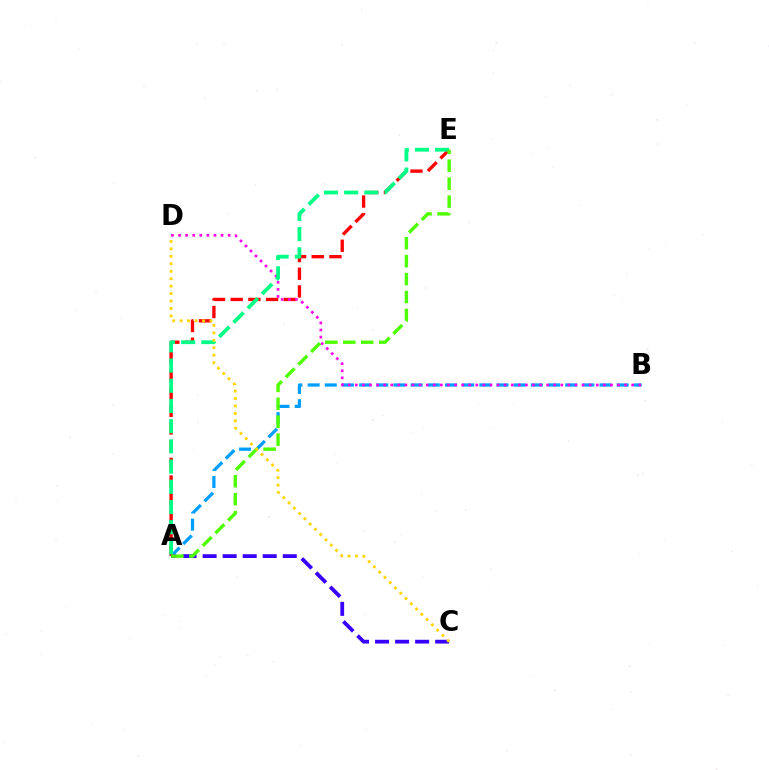{('A', 'B'): [{'color': '#009eff', 'line_style': 'dashed', 'thickness': 2.33}], ('A', 'E'): [{'color': '#ff0000', 'line_style': 'dashed', 'thickness': 2.4}, {'color': '#00ff86', 'line_style': 'dashed', 'thickness': 2.74}, {'color': '#4fff00', 'line_style': 'dashed', 'thickness': 2.44}], ('A', 'C'): [{'color': '#3700ff', 'line_style': 'dashed', 'thickness': 2.72}], ('B', 'D'): [{'color': '#ff00ed', 'line_style': 'dotted', 'thickness': 1.93}], ('C', 'D'): [{'color': '#ffd500', 'line_style': 'dotted', 'thickness': 2.03}]}